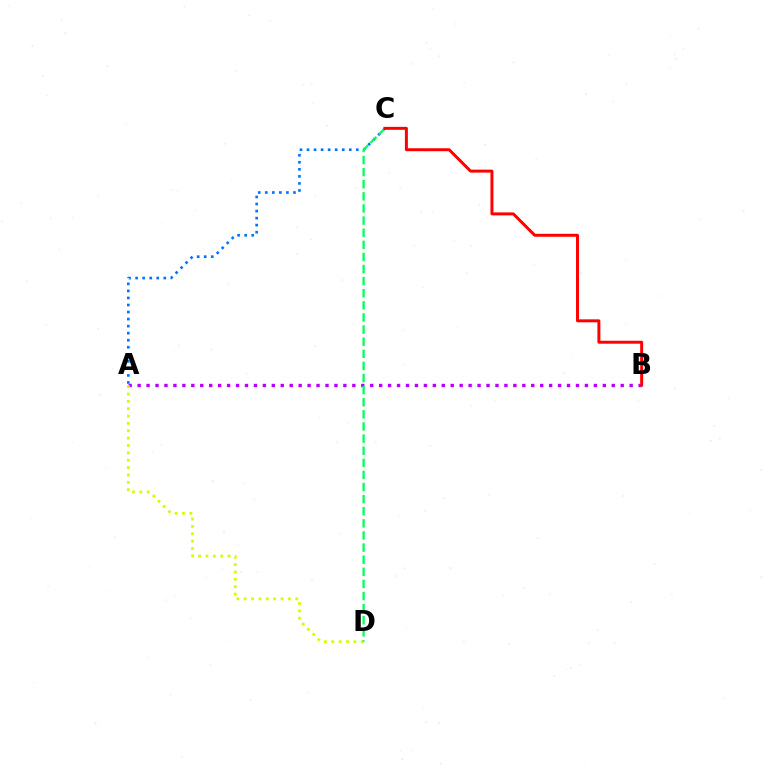{('A', 'B'): [{'color': '#b900ff', 'line_style': 'dotted', 'thickness': 2.43}], ('A', 'D'): [{'color': '#d1ff00', 'line_style': 'dotted', 'thickness': 2.0}], ('A', 'C'): [{'color': '#0074ff', 'line_style': 'dotted', 'thickness': 1.91}], ('C', 'D'): [{'color': '#00ff5c', 'line_style': 'dashed', 'thickness': 1.65}], ('B', 'C'): [{'color': '#ff0000', 'line_style': 'solid', 'thickness': 2.14}]}